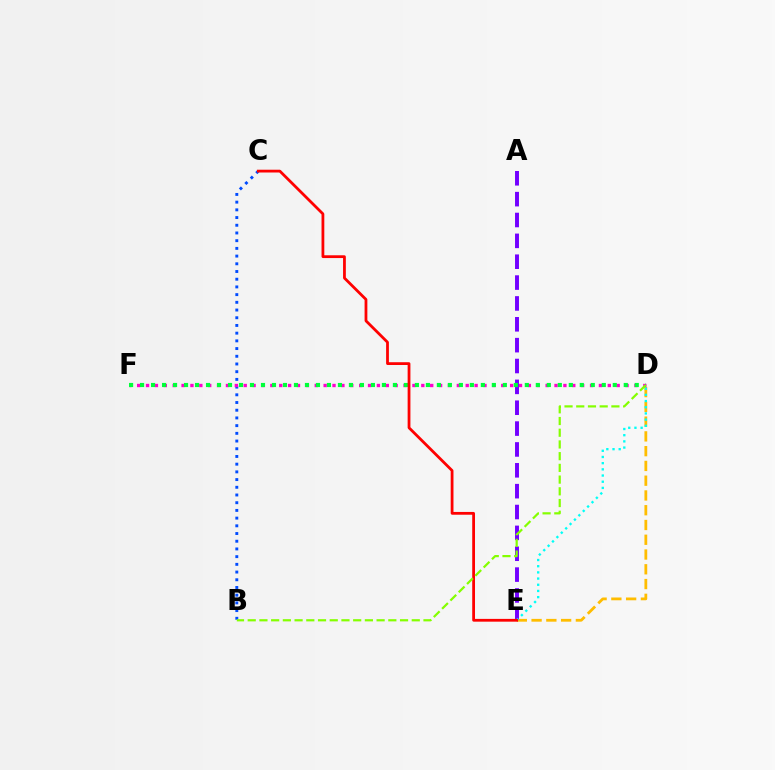{('D', 'E'): [{'color': '#ffbd00', 'line_style': 'dashed', 'thickness': 2.01}, {'color': '#00fff6', 'line_style': 'dotted', 'thickness': 1.68}], ('B', 'C'): [{'color': '#004bff', 'line_style': 'dotted', 'thickness': 2.09}], ('D', 'F'): [{'color': '#ff00cf', 'line_style': 'dotted', 'thickness': 2.41}, {'color': '#00ff39', 'line_style': 'dotted', 'thickness': 2.99}], ('A', 'E'): [{'color': '#7200ff', 'line_style': 'dashed', 'thickness': 2.83}], ('C', 'E'): [{'color': '#ff0000', 'line_style': 'solid', 'thickness': 2.0}], ('B', 'D'): [{'color': '#84ff00', 'line_style': 'dashed', 'thickness': 1.59}]}